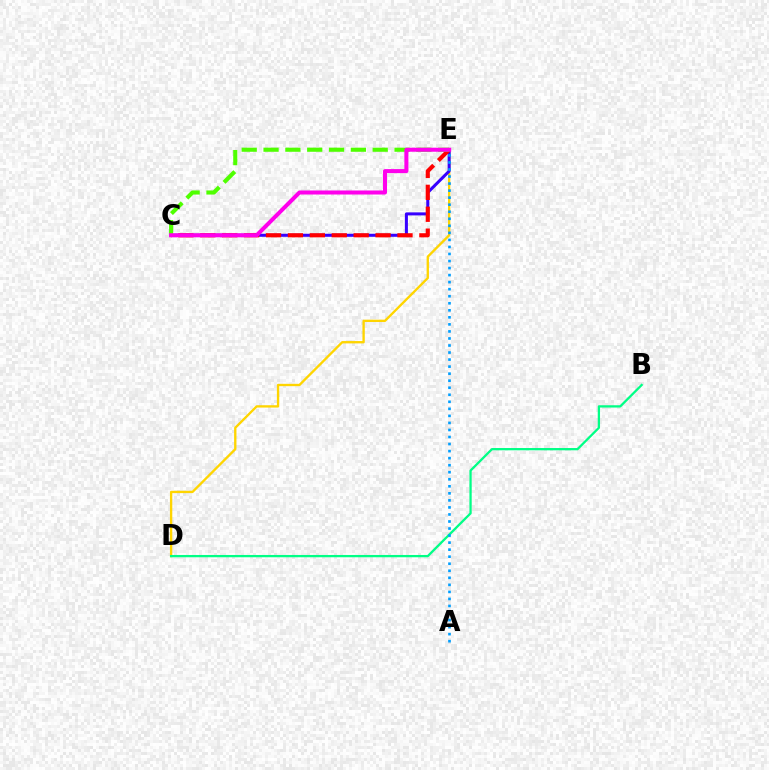{('D', 'E'): [{'color': '#ffd500', 'line_style': 'solid', 'thickness': 1.69}], ('B', 'D'): [{'color': '#00ff86', 'line_style': 'solid', 'thickness': 1.64}], ('C', 'E'): [{'color': '#3700ff', 'line_style': 'solid', 'thickness': 2.18}, {'color': '#ff0000', 'line_style': 'dashed', 'thickness': 2.98}, {'color': '#4fff00', 'line_style': 'dashed', 'thickness': 2.97}, {'color': '#ff00ed', 'line_style': 'solid', 'thickness': 2.91}], ('A', 'E'): [{'color': '#009eff', 'line_style': 'dotted', 'thickness': 1.91}]}